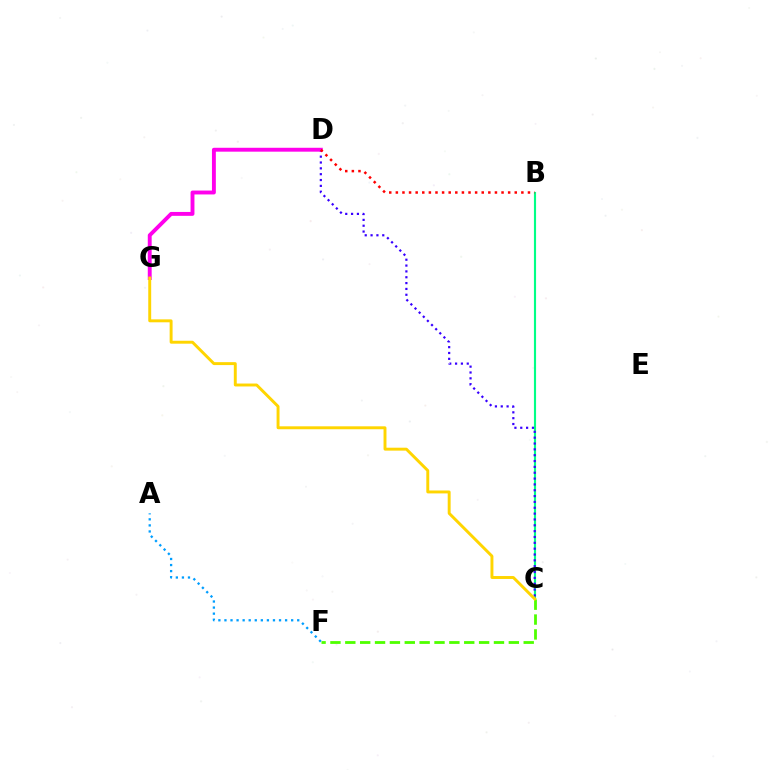{('B', 'C'): [{'color': '#00ff86', 'line_style': 'solid', 'thickness': 1.54}], ('C', 'D'): [{'color': '#3700ff', 'line_style': 'dotted', 'thickness': 1.59}], ('C', 'F'): [{'color': '#4fff00', 'line_style': 'dashed', 'thickness': 2.02}], ('D', 'G'): [{'color': '#ff00ed', 'line_style': 'solid', 'thickness': 2.8}], ('A', 'F'): [{'color': '#009eff', 'line_style': 'dotted', 'thickness': 1.65}], ('C', 'G'): [{'color': '#ffd500', 'line_style': 'solid', 'thickness': 2.11}], ('B', 'D'): [{'color': '#ff0000', 'line_style': 'dotted', 'thickness': 1.79}]}